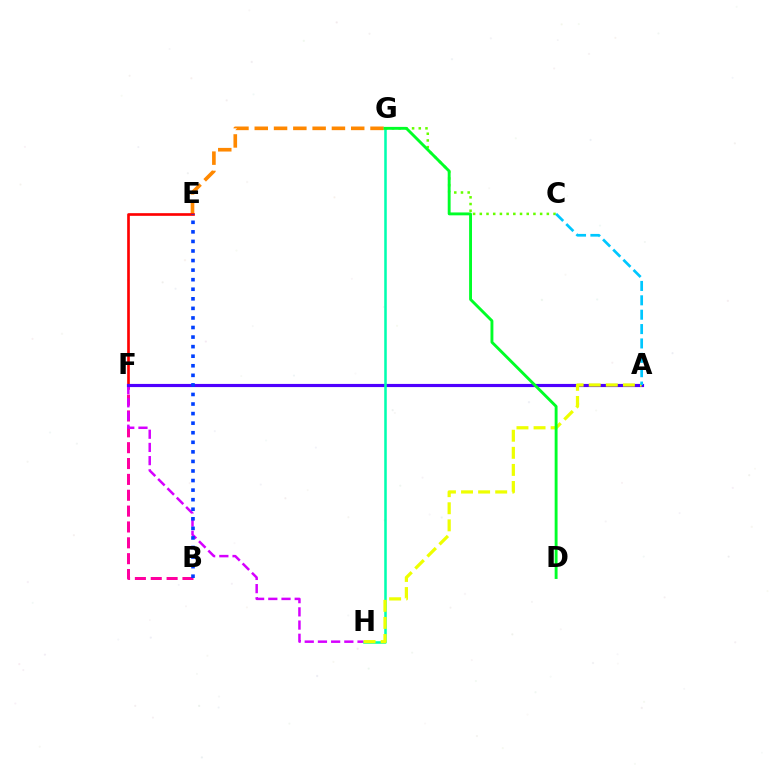{('B', 'F'): [{'color': '#ff00a0', 'line_style': 'dashed', 'thickness': 2.15}], ('C', 'G'): [{'color': '#66ff00', 'line_style': 'dotted', 'thickness': 1.82}], ('E', 'G'): [{'color': '#ff8800', 'line_style': 'dashed', 'thickness': 2.62}], ('E', 'F'): [{'color': '#ff0000', 'line_style': 'solid', 'thickness': 1.92}], ('F', 'H'): [{'color': '#d600ff', 'line_style': 'dashed', 'thickness': 1.79}], ('A', 'F'): [{'color': '#4f00ff', 'line_style': 'solid', 'thickness': 2.27}], ('G', 'H'): [{'color': '#00ffaf', 'line_style': 'solid', 'thickness': 1.83}], ('A', 'H'): [{'color': '#eeff00', 'line_style': 'dashed', 'thickness': 2.32}], ('A', 'C'): [{'color': '#00c7ff', 'line_style': 'dashed', 'thickness': 1.95}], ('B', 'E'): [{'color': '#003fff', 'line_style': 'dotted', 'thickness': 2.6}], ('D', 'G'): [{'color': '#00ff27', 'line_style': 'solid', 'thickness': 2.08}]}